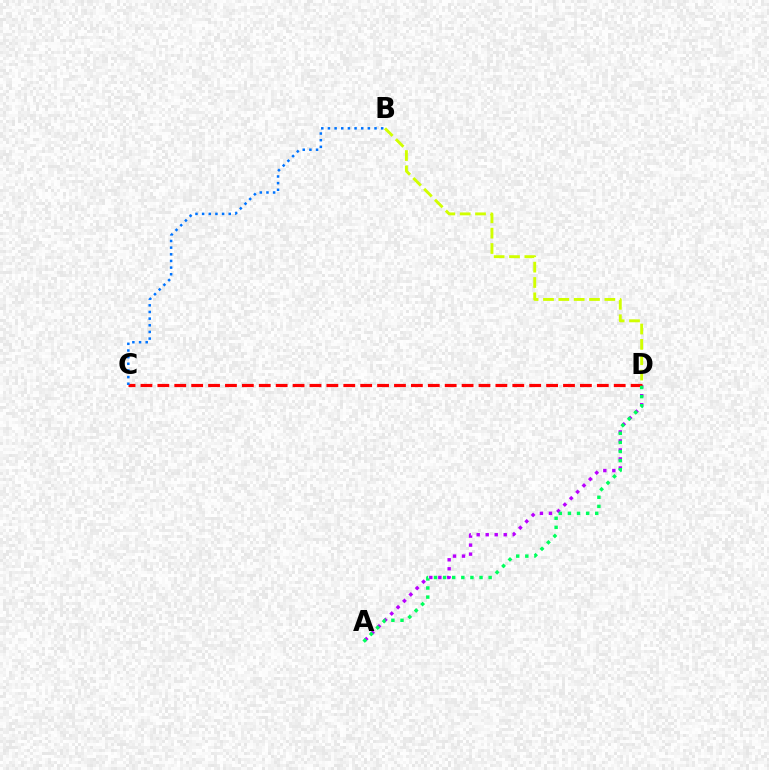{('A', 'D'): [{'color': '#b900ff', 'line_style': 'dotted', 'thickness': 2.45}, {'color': '#00ff5c', 'line_style': 'dotted', 'thickness': 2.47}], ('C', 'D'): [{'color': '#ff0000', 'line_style': 'dashed', 'thickness': 2.3}], ('B', 'D'): [{'color': '#d1ff00', 'line_style': 'dashed', 'thickness': 2.09}], ('B', 'C'): [{'color': '#0074ff', 'line_style': 'dotted', 'thickness': 1.81}]}